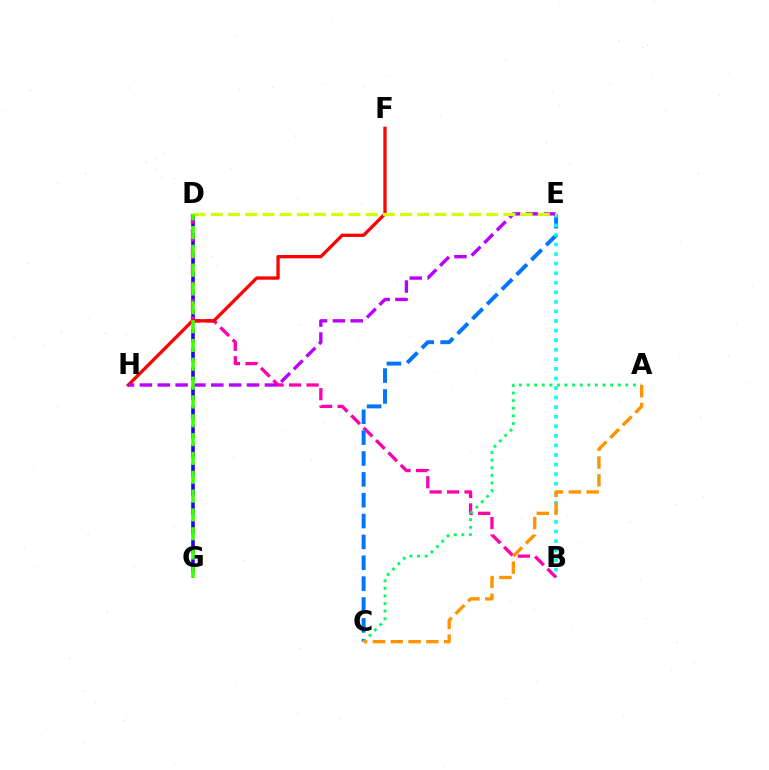{('D', 'G'): [{'color': '#2500ff', 'line_style': 'dashed', 'thickness': 2.61}, {'color': '#3dff00', 'line_style': 'dashed', 'thickness': 2.56}], ('B', 'D'): [{'color': '#ff00ac', 'line_style': 'dashed', 'thickness': 2.38}], ('F', 'H'): [{'color': '#ff0000', 'line_style': 'solid', 'thickness': 2.38}], ('C', 'E'): [{'color': '#0074ff', 'line_style': 'dashed', 'thickness': 2.83}], ('B', 'E'): [{'color': '#00fff6', 'line_style': 'dotted', 'thickness': 2.6}], ('A', 'C'): [{'color': '#00ff5c', 'line_style': 'dotted', 'thickness': 2.06}, {'color': '#ff9400', 'line_style': 'dashed', 'thickness': 2.42}], ('E', 'H'): [{'color': '#b900ff', 'line_style': 'dashed', 'thickness': 2.43}], ('D', 'E'): [{'color': '#d1ff00', 'line_style': 'dashed', 'thickness': 2.34}]}